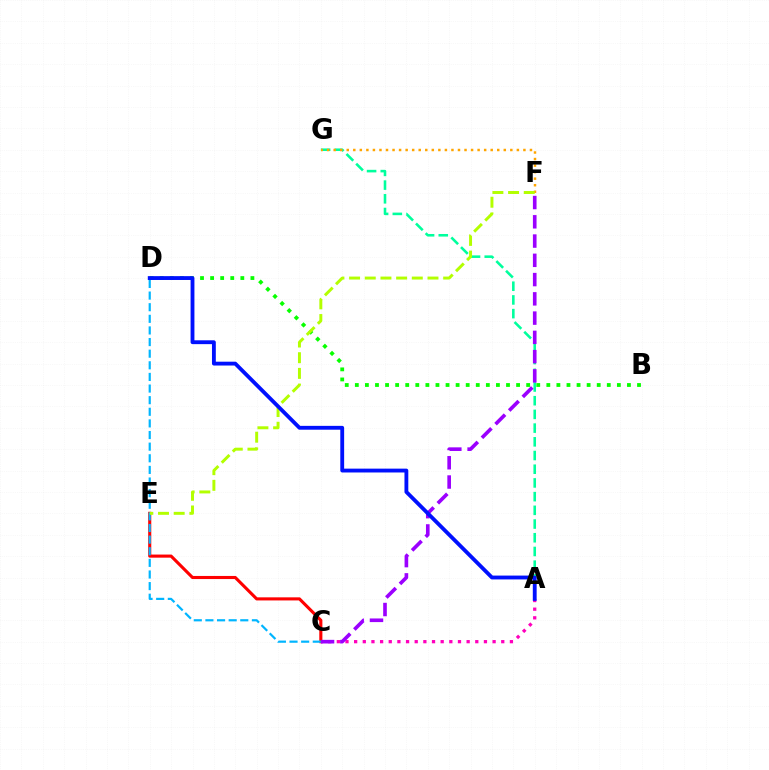{('A', 'G'): [{'color': '#00ff9d', 'line_style': 'dashed', 'thickness': 1.86}], ('F', 'G'): [{'color': '#ffa500', 'line_style': 'dotted', 'thickness': 1.78}], ('B', 'D'): [{'color': '#08ff00', 'line_style': 'dotted', 'thickness': 2.74}], ('C', 'E'): [{'color': '#ff0000', 'line_style': 'solid', 'thickness': 2.23}], ('A', 'C'): [{'color': '#ff00bd', 'line_style': 'dotted', 'thickness': 2.35}], ('C', 'F'): [{'color': '#9b00ff', 'line_style': 'dashed', 'thickness': 2.62}], ('C', 'D'): [{'color': '#00b5ff', 'line_style': 'dashed', 'thickness': 1.58}], ('E', 'F'): [{'color': '#b3ff00', 'line_style': 'dashed', 'thickness': 2.13}], ('A', 'D'): [{'color': '#0010ff', 'line_style': 'solid', 'thickness': 2.76}]}